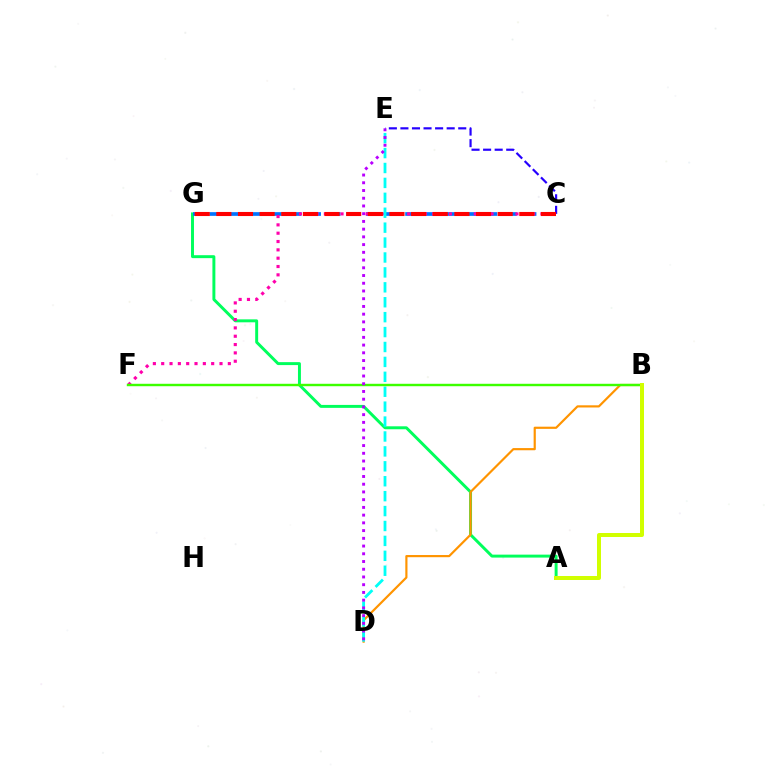{('A', 'G'): [{'color': '#00ff5c', 'line_style': 'solid', 'thickness': 2.13}], ('C', 'G'): [{'color': '#0074ff', 'line_style': 'dashed', 'thickness': 2.66}, {'color': '#ff0000', 'line_style': 'dashed', 'thickness': 2.94}], ('C', 'F'): [{'color': '#ff00ac', 'line_style': 'dotted', 'thickness': 2.26}], ('B', 'D'): [{'color': '#ff9400', 'line_style': 'solid', 'thickness': 1.57}], ('D', 'E'): [{'color': '#00fff6', 'line_style': 'dashed', 'thickness': 2.03}, {'color': '#b900ff', 'line_style': 'dotted', 'thickness': 2.1}], ('B', 'F'): [{'color': '#3dff00', 'line_style': 'solid', 'thickness': 1.74}], ('A', 'B'): [{'color': '#d1ff00', 'line_style': 'solid', 'thickness': 2.88}], ('C', 'E'): [{'color': '#2500ff', 'line_style': 'dashed', 'thickness': 1.57}]}